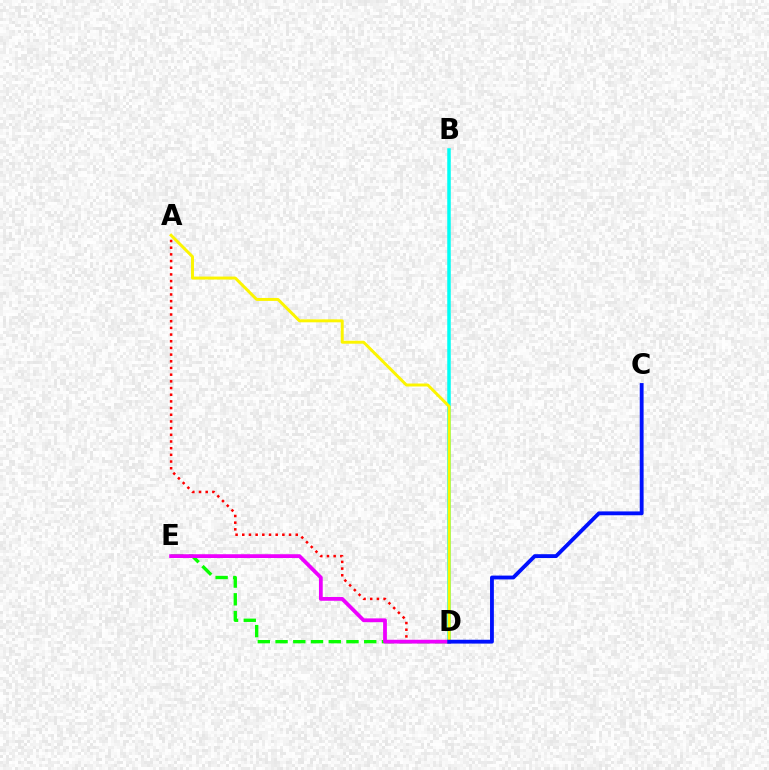{('B', 'D'): [{'color': '#00fff6', 'line_style': 'solid', 'thickness': 2.53}], ('D', 'E'): [{'color': '#08ff00', 'line_style': 'dashed', 'thickness': 2.41}, {'color': '#ee00ff', 'line_style': 'solid', 'thickness': 2.72}], ('A', 'D'): [{'color': '#ff0000', 'line_style': 'dotted', 'thickness': 1.82}, {'color': '#fcf500', 'line_style': 'solid', 'thickness': 2.13}], ('C', 'D'): [{'color': '#0010ff', 'line_style': 'solid', 'thickness': 2.76}]}